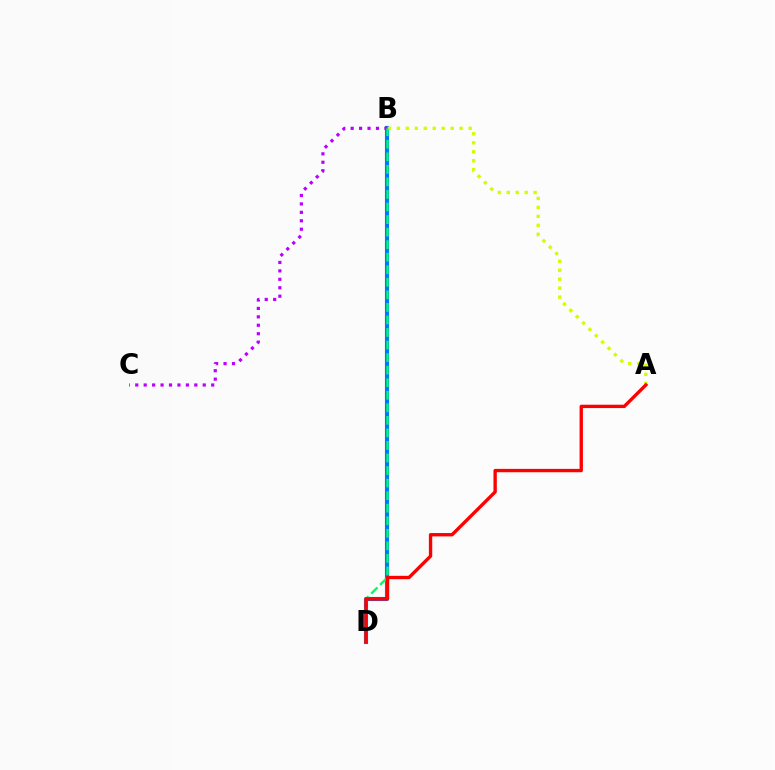{('B', 'D'): [{'color': '#0074ff', 'line_style': 'solid', 'thickness': 2.97}, {'color': '#00ff5c', 'line_style': 'dashed', 'thickness': 1.7}], ('B', 'C'): [{'color': '#b900ff', 'line_style': 'dotted', 'thickness': 2.29}], ('A', 'B'): [{'color': '#d1ff00', 'line_style': 'dotted', 'thickness': 2.44}], ('A', 'D'): [{'color': '#ff0000', 'line_style': 'solid', 'thickness': 2.42}]}